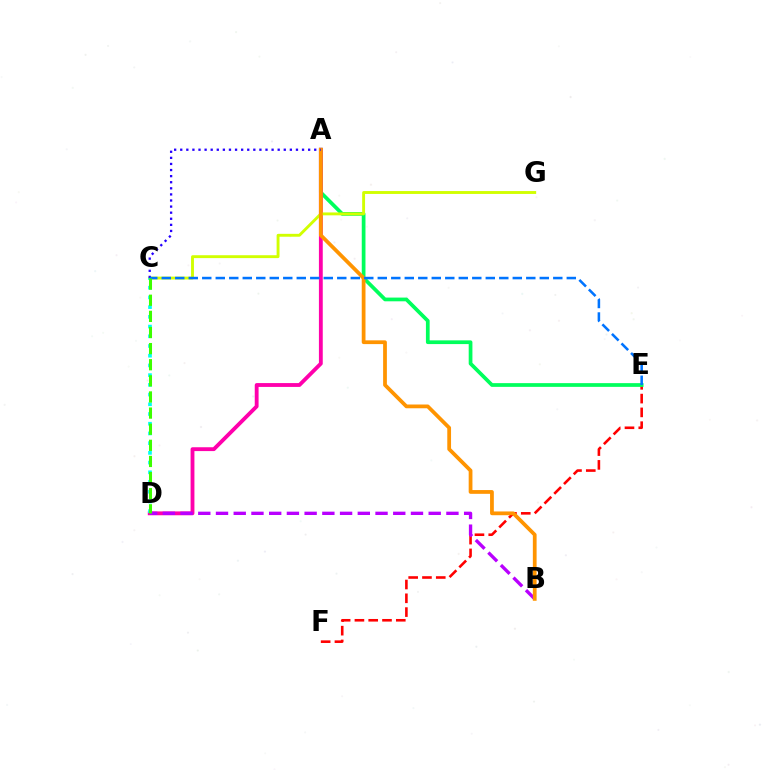{('E', 'F'): [{'color': '#ff0000', 'line_style': 'dashed', 'thickness': 1.87}], ('A', 'E'): [{'color': '#00ff5c', 'line_style': 'solid', 'thickness': 2.68}], ('A', 'D'): [{'color': '#ff00ac', 'line_style': 'solid', 'thickness': 2.77}], ('C', 'G'): [{'color': '#d1ff00', 'line_style': 'solid', 'thickness': 2.08}], ('B', 'D'): [{'color': '#b900ff', 'line_style': 'dashed', 'thickness': 2.41}], ('A', 'B'): [{'color': '#ff9400', 'line_style': 'solid', 'thickness': 2.71}], ('C', 'D'): [{'color': '#00fff6', 'line_style': 'dotted', 'thickness': 2.64}, {'color': '#3dff00', 'line_style': 'dashed', 'thickness': 2.19}], ('A', 'C'): [{'color': '#2500ff', 'line_style': 'dotted', 'thickness': 1.65}], ('C', 'E'): [{'color': '#0074ff', 'line_style': 'dashed', 'thickness': 1.83}]}